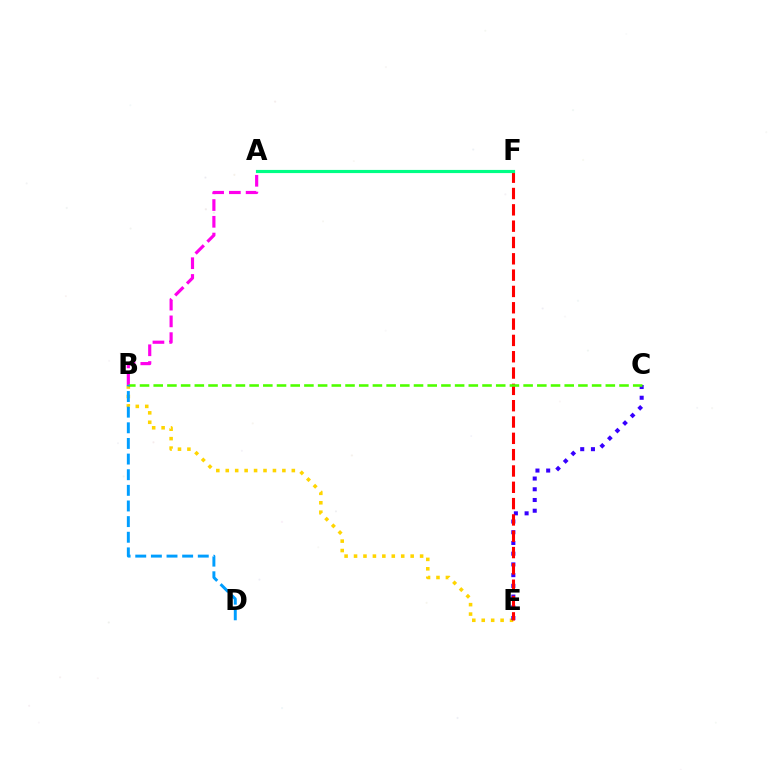{('A', 'B'): [{'color': '#ff00ed', 'line_style': 'dashed', 'thickness': 2.28}], ('B', 'E'): [{'color': '#ffd500', 'line_style': 'dotted', 'thickness': 2.56}], ('C', 'E'): [{'color': '#3700ff', 'line_style': 'dotted', 'thickness': 2.91}], ('E', 'F'): [{'color': '#ff0000', 'line_style': 'dashed', 'thickness': 2.22}], ('B', 'C'): [{'color': '#4fff00', 'line_style': 'dashed', 'thickness': 1.86}], ('A', 'F'): [{'color': '#00ff86', 'line_style': 'solid', 'thickness': 2.28}], ('B', 'D'): [{'color': '#009eff', 'line_style': 'dashed', 'thickness': 2.12}]}